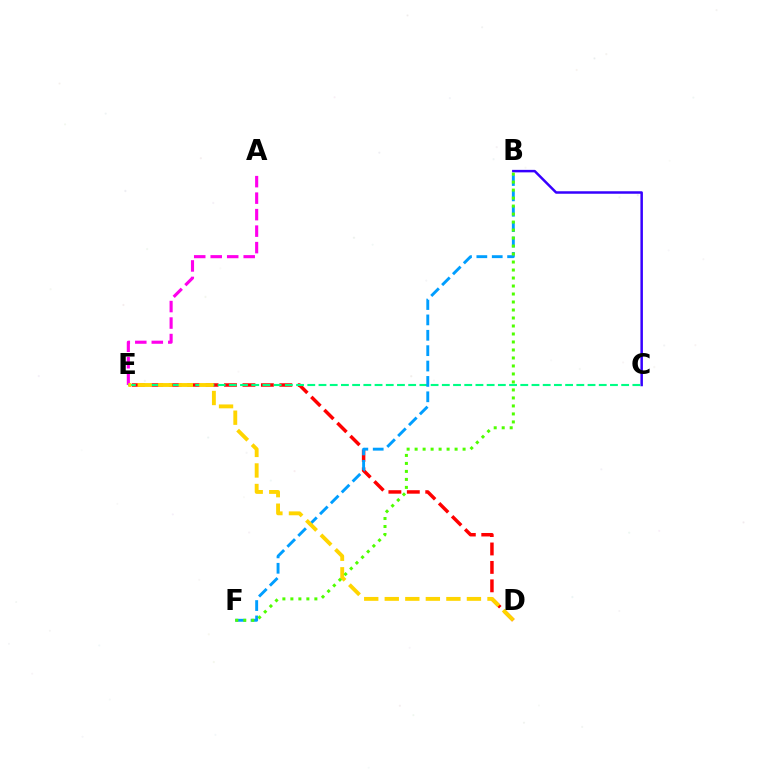{('D', 'E'): [{'color': '#ff0000', 'line_style': 'dashed', 'thickness': 2.5}, {'color': '#ffd500', 'line_style': 'dashed', 'thickness': 2.79}], ('B', 'C'): [{'color': '#3700ff', 'line_style': 'solid', 'thickness': 1.8}], ('A', 'E'): [{'color': '#ff00ed', 'line_style': 'dashed', 'thickness': 2.24}], ('C', 'E'): [{'color': '#00ff86', 'line_style': 'dashed', 'thickness': 1.52}], ('B', 'F'): [{'color': '#009eff', 'line_style': 'dashed', 'thickness': 2.09}, {'color': '#4fff00', 'line_style': 'dotted', 'thickness': 2.17}]}